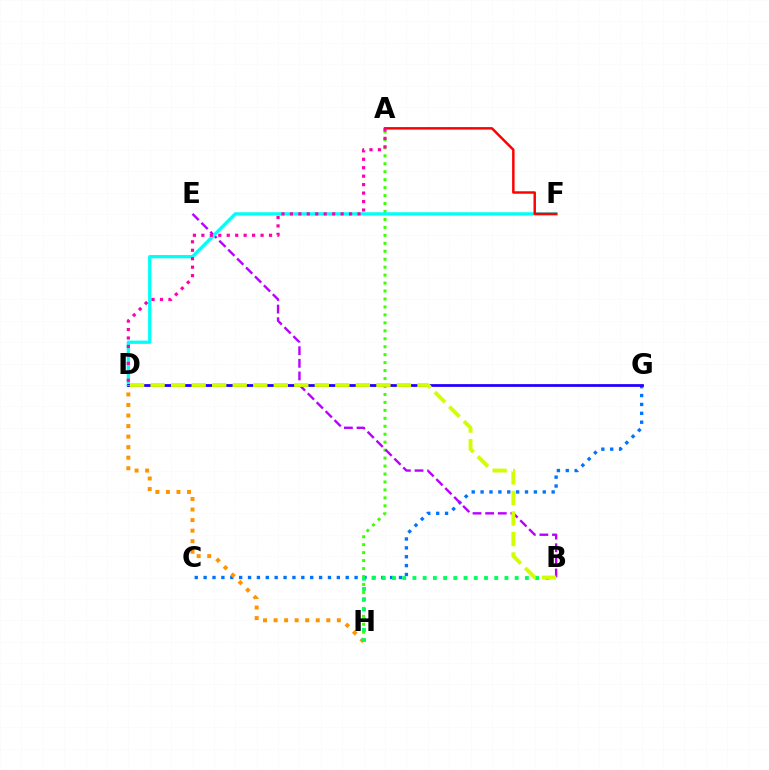{('C', 'G'): [{'color': '#0074ff', 'line_style': 'dotted', 'thickness': 2.41}], ('A', 'H'): [{'color': '#3dff00', 'line_style': 'dotted', 'thickness': 2.16}], ('B', 'E'): [{'color': '#b900ff', 'line_style': 'dashed', 'thickness': 1.71}], ('D', 'F'): [{'color': '#00fff6', 'line_style': 'solid', 'thickness': 2.36}], ('A', 'F'): [{'color': '#ff0000', 'line_style': 'solid', 'thickness': 1.77}], ('A', 'D'): [{'color': '#ff00ac', 'line_style': 'dotted', 'thickness': 2.3}], ('D', 'G'): [{'color': '#2500ff', 'line_style': 'solid', 'thickness': 2.0}], ('D', 'H'): [{'color': '#ff9400', 'line_style': 'dotted', 'thickness': 2.87}], ('B', 'H'): [{'color': '#00ff5c', 'line_style': 'dotted', 'thickness': 2.78}], ('B', 'D'): [{'color': '#d1ff00', 'line_style': 'dashed', 'thickness': 2.79}]}